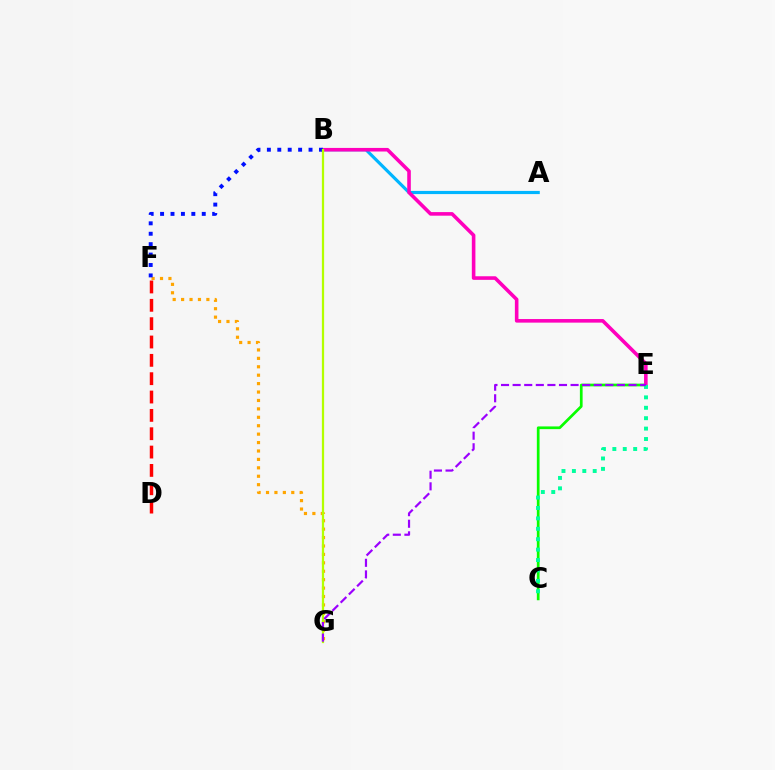{('F', 'G'): [{'color': '#ffa500', 'line_style': 'dotted', 'thickness': 2.29}], ('D', 'F'): [{'color': '#ff0000', 'line_style': 'dashed', 'thickness': 2.49}], ('A', 'B'): [{'color': '#00b5ff', 'line_style': 'solid', 'thickness': 2.28}], ('C', 'E'): [{'color': '#08ff00', 'line_style': 'solid', 'thickness': 1.96}, {'color': '#00ff9d', 'line_style': 'dotted', 'thickness': 2.83}], ('B', 'E'): [{'color': '#ff00bd', 'line_style': 'solid', 'thickness': 2.58}], ('B', 'F'): [{'color': '#0010ff', 'line_style': 'dotted', 'thickness': 2.83}], ('B', 'G'): [{'color': '#b3ff00', 'line_style': 'solid', 'thickness': 1.62}], ('E', 'G'): [{'color': '#9b00ff', 'line_style': 'dashed', 'thickness': 1.57}]}